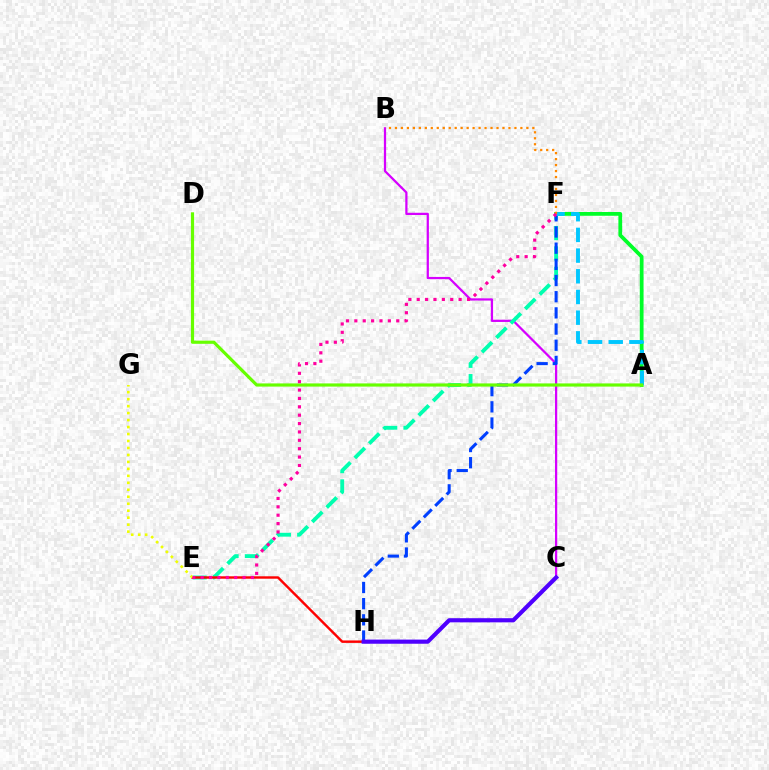{('B', 'C'): [{'color': '#d600ff', 'line_style': 'solid', 'thickness': 1.61}], ('E', 'F'): [{'color': '#00ffaf', 'line_style': 'dashed', 'thickness': 2.77}, {'color': '#ff00a0', 'line_style': 'dotted', 'thickness': 2.28}], ('A', 'F'): [{'color': '#00ff27', 'line_style': 'solid', 'thickness': 2.71}, {'color': '#00c7ff', 'line_style': 'dashed', 'thickness': 2.81}], ('F', 'H'): [{'color': '#003fff', 'line_style': 'dashed', 'thickness': 2.2}], ('E', 'H'): [{'color': '#ff0000', 'line_style': 'solid', 'thickness': 1.74}], ('A', 'D'): [{'color': '#66ff00', 'line_style': 'solid', 'thickness': 2.29}], ('E', 'G'): [{'color': '#eeff00', 'line_style': 'dotted', 'thickness': 1.89}], ('B', 'F'): [{'color': '#ff8800', 'line_style': 'dotted', 'thickness': 1.62}], ('C', 'H'): [{'color': '#4f00ff', 'line_style': 'solid', 'thickness': 2.99}]}